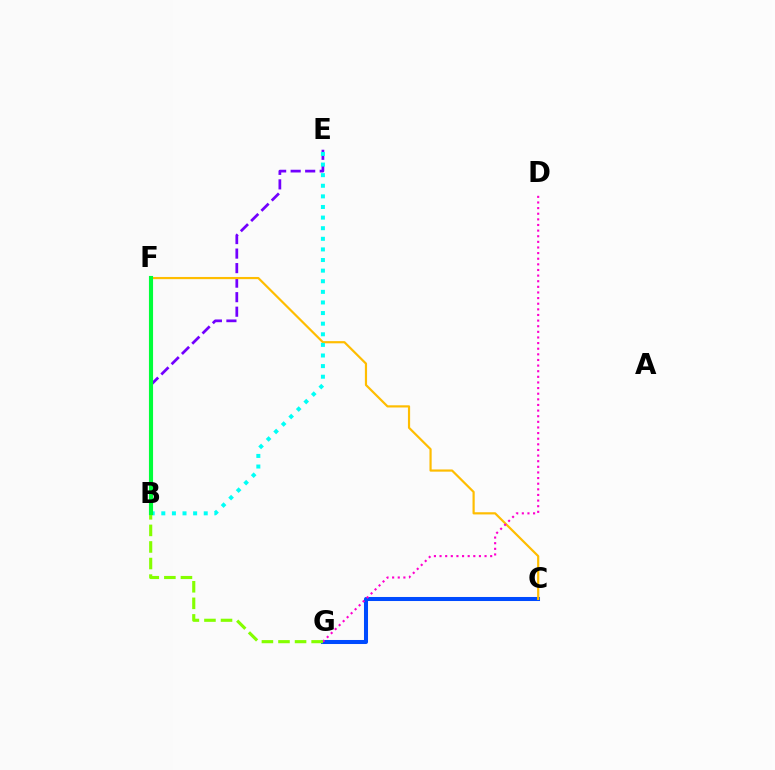{('B', 'E'): [{'color': '#7200ff', 'line_style': 'dashed', 'thickness': 1.97}, {'color': '#00fff6', 'line_style': 'dotted', 'thickness': 2.88}], ('C', 'G'): [{'color': '#004bff', 'line_style': 'solid', 'thickness': 2.91}], ('C', 'F'): [{'color': '#ffbd00', 'line_style': 'solid', 'thickness': 1.58}], ('B', 'F'): [{'color': '#ff0000', 'line_style': 'solid', 'thickness': 1.68}, {'color': '#00ff39', 'line_style': 'solid', 'thickness': 2.97}], ('D', 'G'): [{'color': '#ff00cf', 'line_style': 'dotted', 'thickness': 1.53}], ('B', 'G'): [{'color': '#84ff00', 'line_style': 'dashed', 'thickness': 2.25}]}